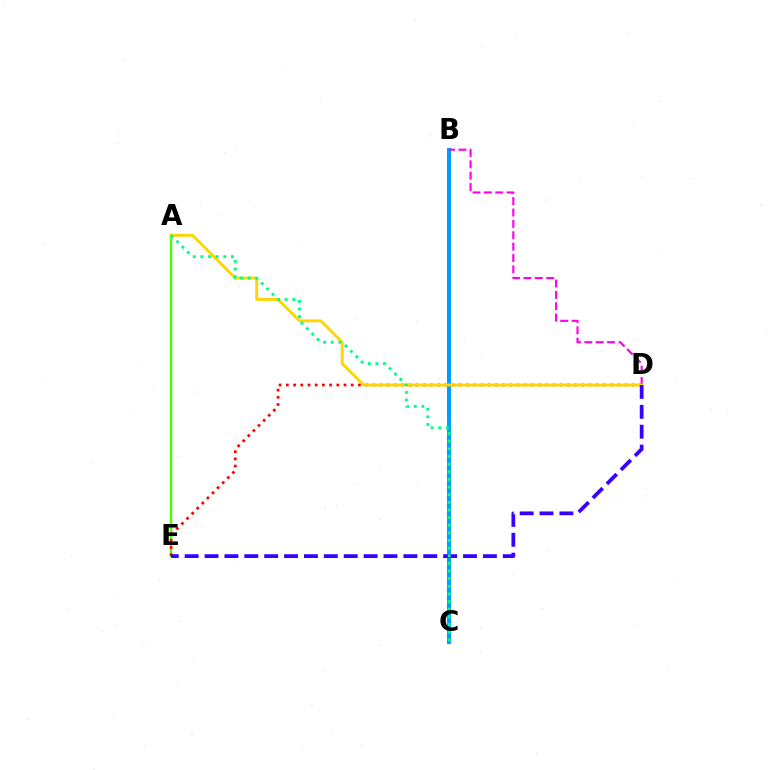{('B', 'C'): [{'color': '#009eff', 'line_style': 'solid', 'thickness': 2.92}], ('A', 'E'): [{'color': '#4fff00', 'line_style': 'solid', 'thickness': 1.76}], ('B', 'D'): [{'color': '#ff00ed', 'line_style': 'dashed', 'thickness': 1.54}], ('D', 'E'): [{'color': '#ff0000', 'line_style': 'dotted', 'thickness': 1.96}, {'color': '#3700ff', 'line_style': 'dashed', 'thickness': 2.7}], ('A', 'D'): [{'color': '#ffd500', 'line_style': 'solid', 'thickness': 2.07}], ('A', 'C'): [{'color': '#00ff86', 'line_style': 'dotted', 'thickness': 2.07}]}